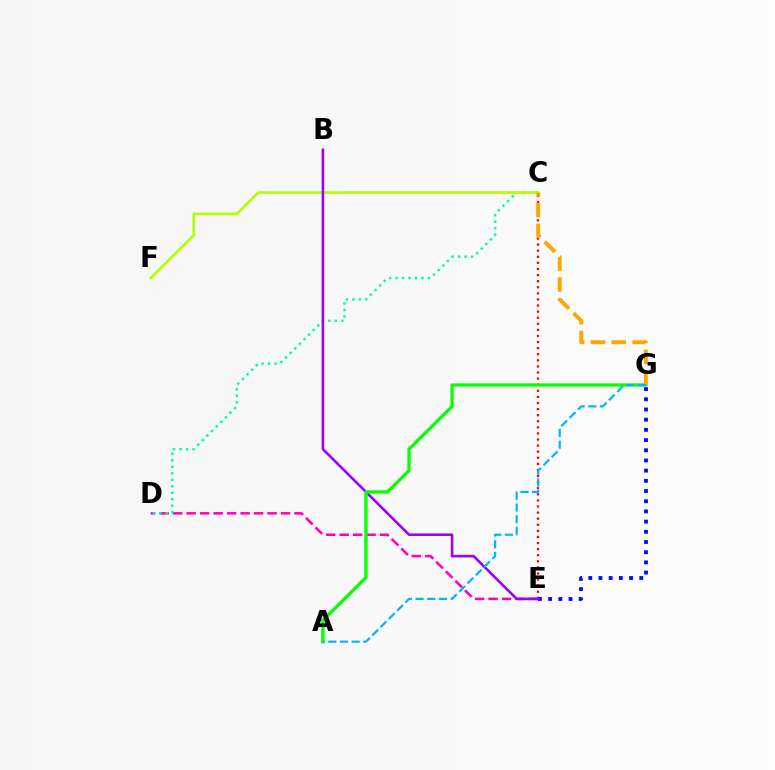{('C', 'E'): [{'color': '#ff0000', 'line_style': 'dotted', 'thickness': 1.65}], ('E', 'G'): [{'color': '#0010ff', 'line_style': 'dotted', 'thickness': 2.77}], ('D', 'E'): [{'color': '#ff00bd', 'line_style': 'dashed', 'thickness': 1.83}], ('C', 'D'): [{'color': '#00ff9d', 'line_style': 'dotted', 'thickness': 1.76}], ('C', 'F'): [{'color': '#b3ff00', 'line_style': 'solid', 'thickness': 1.9}], ('B', 'E'): [{'color': '#9b00ff', 'line_style': 'solid', 'thickness': 1.86}], ('A', 'G'): [{'color': '#08ff00', 'line_style': 'solid', 'thickness': 2.37}, {'color': '#00b5ff', 'line_style': 'dashed', 'thickness': 1.58}], ('C', 'G'): [{'color': '#ffa500', 'line_style': 'dashed', 'thickness': 2.83}]}